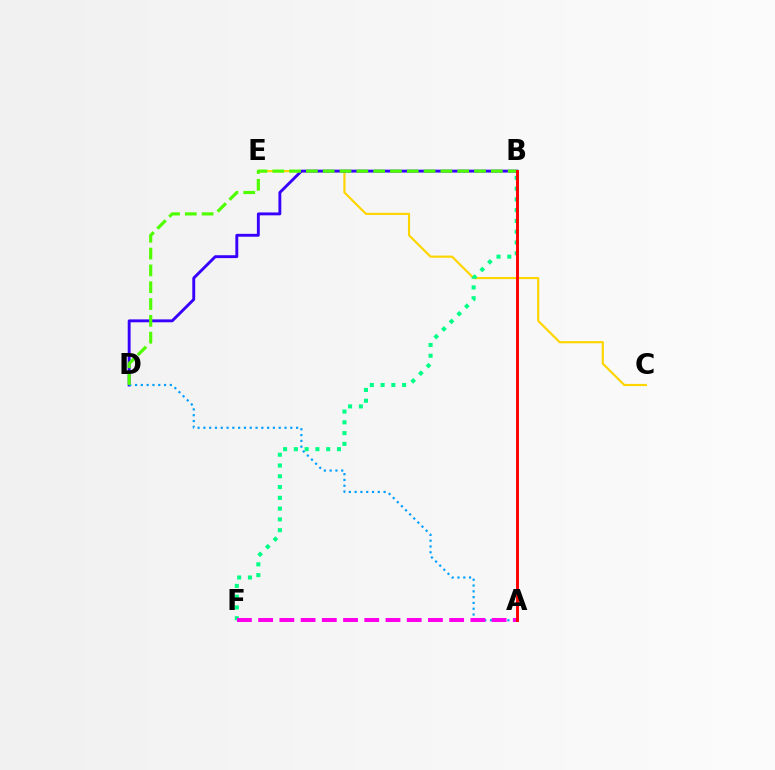{('C', 'E'): [{'color': '#ffd500', 'line_style': 'solid', 'thickness': 1.56}], ('B', 'D'): [{'color': '#3700ff', 'line_style': 'solid', 'thickness': 2.08}, {'color': '#4fff00', 'line_style': 'dashed', 'thickness': 2.28}], ('A', 'D'): [{'color': '#009eff', 'line_style': 'dotted', 'thickness': 1.57}], ('B', 'F'): [{'color': '#00ff86', 'line_style': 'dotted', 'thickness': 2.93}], ('A', 'F'): [{'color': '#ff00ed', 'line_style': 'dashed', 'thickness': 2.88}], ('A', 'B'): [{'color': '#ff0000', 'line_style': 'solid', 'thickness': 2.11}]}